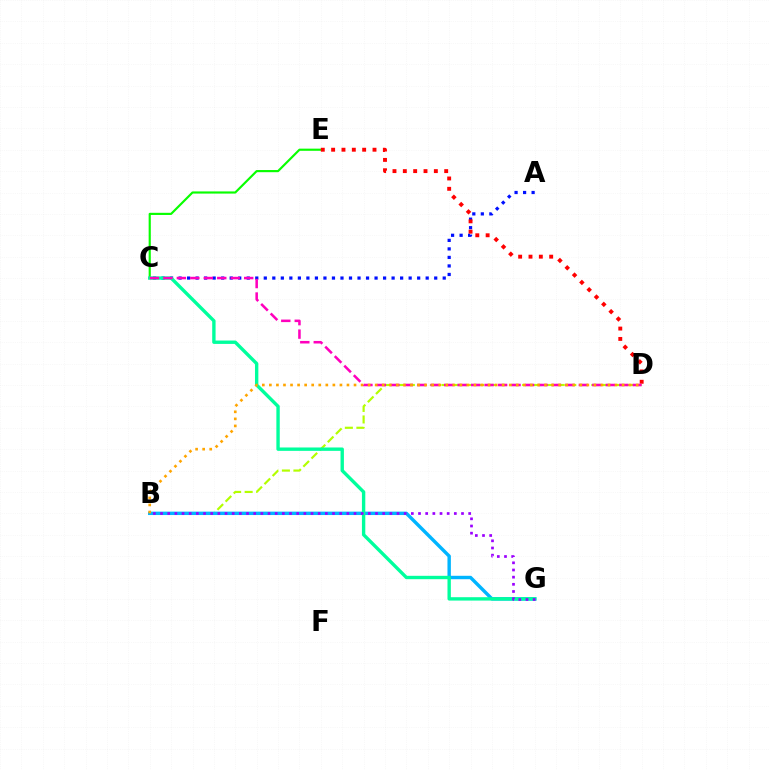{('C', 'E'): [{'color': '#08ff00', 'line_style': 'solid', 'thickness': 1.55}], ('B', 'D'): [{'color': '#b3ff00', 'line_style': 'dashed', 'thickness': 1.57}, {'color': '#ffa500', 'line_style': 'dotted', 'thickness': 1.92}], ('A', 'C'): [{'color': '#0010ff', 'line_style': 'dotted', 'thickness': 2.32}], ('B', 'G'): [{'color': '#00b5ff', 'line_style': 'solid', 'thickness': 2.46}, {'color': '#9b00ff', 'line_style': 'dotted', 'thickness': 1.95}], ('D', 'E'): [{'color': '#ff0000', 'line_style': 'dotted', 'thickness': 2.81}], ('C', 'G'): [{'color': '#00ff9d', 'line_style': 'solid', 'thickness': 2.43}], ('C', 'D'): [{'color': '#ff00bd', 'line_style': 'dashed', 'thickness': 1.83}]}